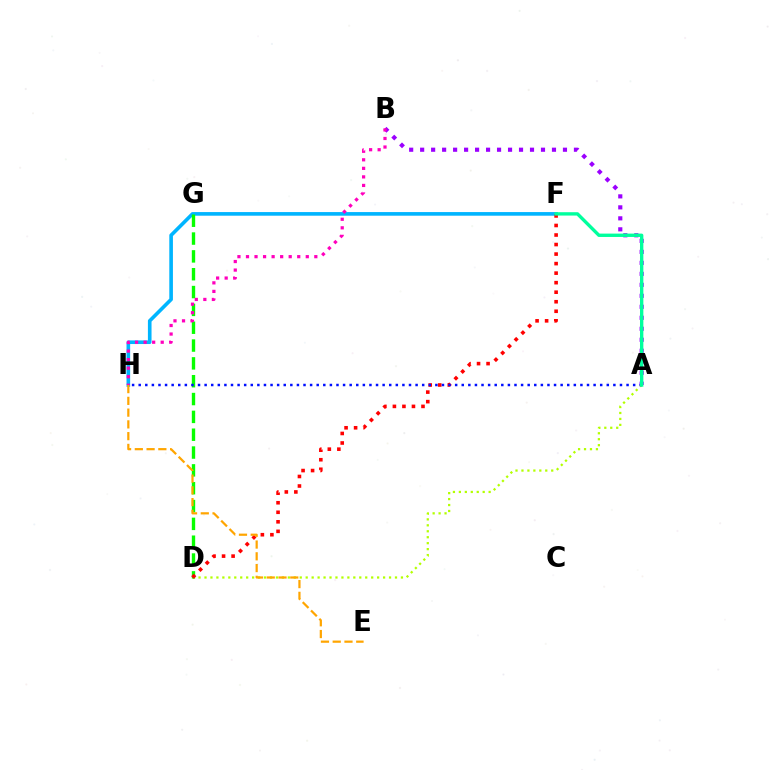{('F', 'H'): [{'color': '#00b5ff', 'line_style': 'solid', 'thickness': 2.61}], ('A', 'D'): [{'color': '#b3ff00', 'line_style': 'dotted', 'thickness': 1.62}], ('D', 'G'): [{'color': '#08ff00', 'line_style': 'dashed', 'thickness': 2.42}], ('A', 'B'): [{'color': '#9b00ff', 'line_style': 'dotted', 'thickness': 2.98}], ('D', 'F'): [{'color': '#ff0000', 'line_style': 'dotted', 'thickness': 2.59}], ('A', 'H'): [{'color': '#0010ff', 'line_style': 'dotted', 'thickness': 1.79}], ('E', 'H'): [{'color': '#ffa500', 'line_style': 'dashed', 'thickness': 1.6}], ('B', 'H'): [{'color': '#ff00bd', 'line_style': 'dotted', 'thickness': 2.32}], ('A', 'F'): [{'color': '#00ff9d', 'line_style': 'solid', 'thickness': 2.42}]}